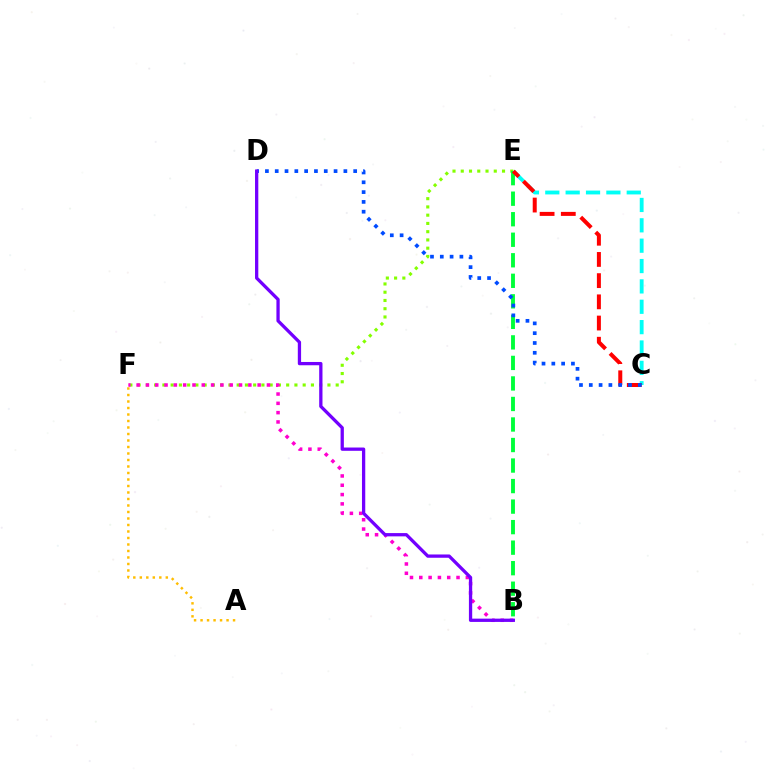{('E', 'F'): [{'color': '#84ff00', 'line_style': 'dotted', 'thickness': 2.24}], ('C', 'E'): [{'color': '#00fff6', 'line_style': 'dashed', 'thickness': 2.77}, {'color': '#ff0000', 'line_style': 'dashed', 'thickness': 2.88}], ('B', 'F'): [{'color': '#ff00cf', 'line_style': 'dotted', 'thickness': 2.53}], ('B', 'E'): [{'color': '#00ff39', 'line_style': 'dashed', 'thickness': 2.79}], ('C', 'D'): [{'color': '#004bff', 'line_style': 'dotted', 'thickness': 2.66}], ('A', 'F'): [{'color': '#ffbd00', 'line_style': 'dotted', 'thickness': 1.77}], ('B', 'D'): [{'color': '#7200ff', 'line_style': 'solid', 'thickness': 2.36}]}